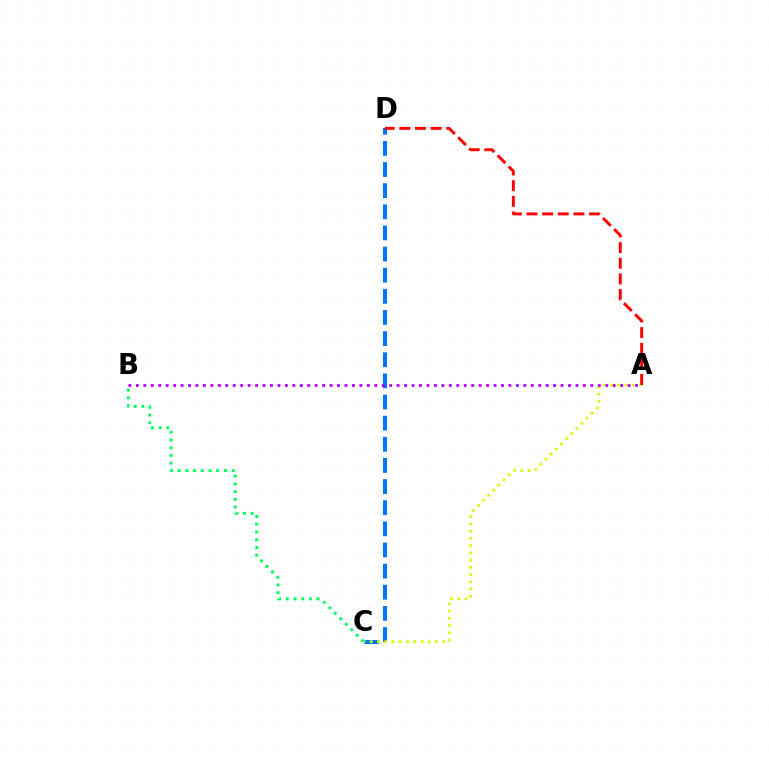{('C', 'D'): [{'color': '#0074ff', 'line_style': 'dashed', 'thickness': 2.87}], ('A', 'C'): [{'color': '#d1ff00', 'line_style': 'dotted', 'thickness': 1.97}], ('B', 'C'): [{'color': '#00ff5c', 'line_style': 'dotted', 'thickness': 2.1}], ('A', 'B'): [{'color': '#b900ff', 'line_style': 'dotted', 'thickness': 2.02}], ('A', 'D'): [{'color': '#ff0000', 'line_style': 'dashed', 'thickness': 2.12}]}